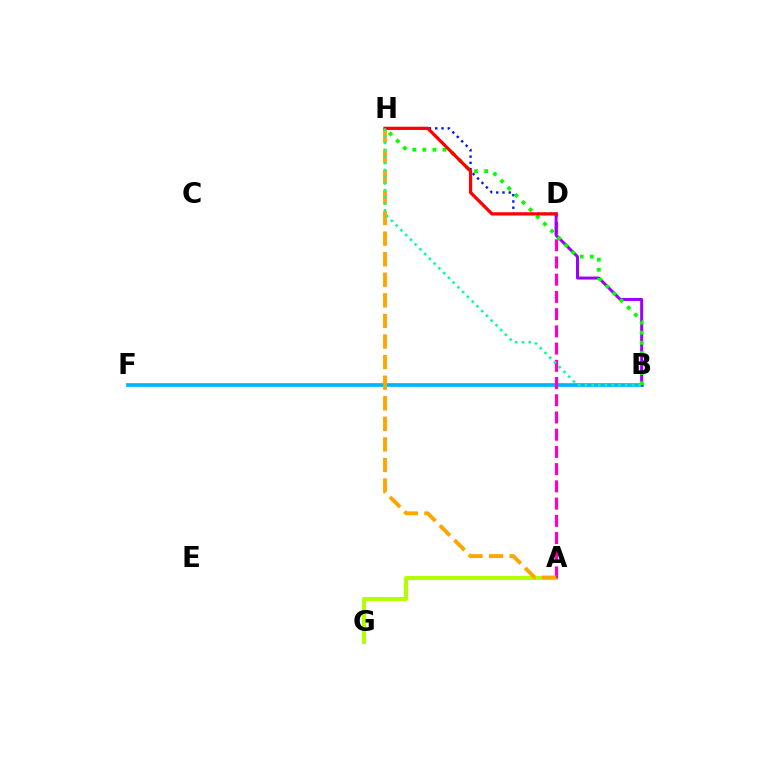{('A', 'G'): [{'color': '#b3ff00', 'line_style': 'solid', 'thickness': 2.91}], ('B', 'F'): [{'color': '#00b5ff', 'line_style': 'solid', 'thickness': 2.67}], ('A', 'D'): [{'color': '#ff00bd', 'line_style': 'dashed', 'thickness': 2.34}], ('D', 'H'): [{'color': '#0010ff', 'line_style': 'dotted', 'thickness': 1.7}, {'color': '#ff0000', 'line_style': 'solid', 'thickness': 2.34}], ('B', 'D'): [{'color': '#9b00ff', 'line_style': 'solid', 'thickness': 2.16}], ('B', 'H'): [{'color': '#08ff00', 'line_style': 'dotted', 'thickness': 2.74}, {'color': '#00ff9d', 'line_style': 'dotted', 'thickness': 1.83}], ('A', 'H'): [{'color': '#ffa500', 'line_style': 'dashed', 'thickness': 2.8}]}